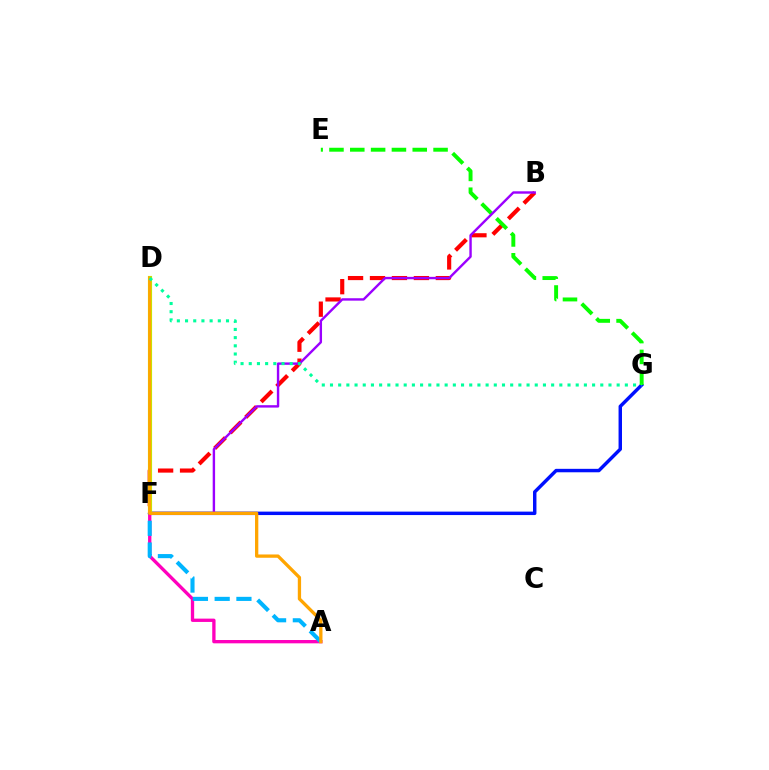{('B', 'F'): [{'color': '#ff0000', 'line_style': 'dashed', 'thickness': 2.98}, {'color': '#9b00ff', 'line_style': 'solid', 'thickness': 1.73}], ('F', 'G'): [{'color': '#0010ff', 'line_style': 'solid', 'thickness': 2.48}], ('D', 'F'): [{'color': '#b3ff00', 'line_style': 'solid', 'thickness': 2.99}], ('E', 'G'): [{'color': '#08ff00', 'line_style': 'dashed', 'thickness': 2.83}], ('A', 'F'): [{'color': '#ff00bd', 'line_style': 'solid', 'thickness': 2.39}, {'color': '#00b5ff', 'line_style': 'dashed', 'thickness': 2.96}], ('A', 'D'): [{'color': '#ffa500', 'line_style': 'solid', 'thickness': 2.37}], ('D', 'G'): [{'color': '#00ff9d', 'line_style': 'dotted', 'thickness': 2.23}]}